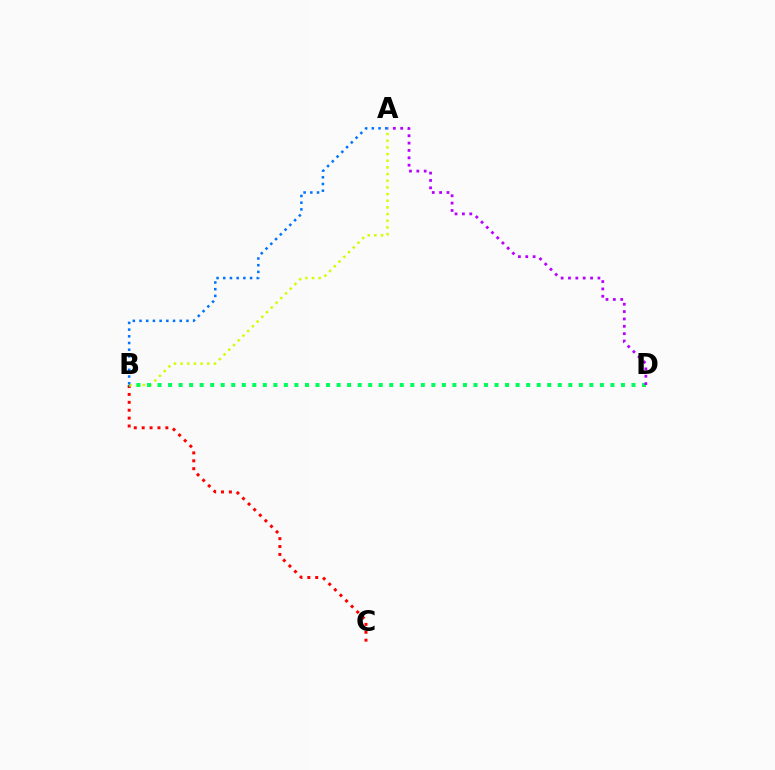{('B', 'C'): [{'color': '#ff0000', 'line_style': 'dotted', 'thickness': 2.14}], ('A', 'B'): [{'color': '#d1ff00', 'line_style': 'dotted', 'thickness': 1.81}, {'color': '#0074ff', 'line_style': 'dotted', 'thickness': 1.82}], ('B', 'D'): [{'color': '#00ff5c', 'line_style': 'dotted', 'thickness': 2.86}], ('A', 'D'): [{'color': '#b900ff', 'line_style': 'dotted', 'thickness': 2.0}]}